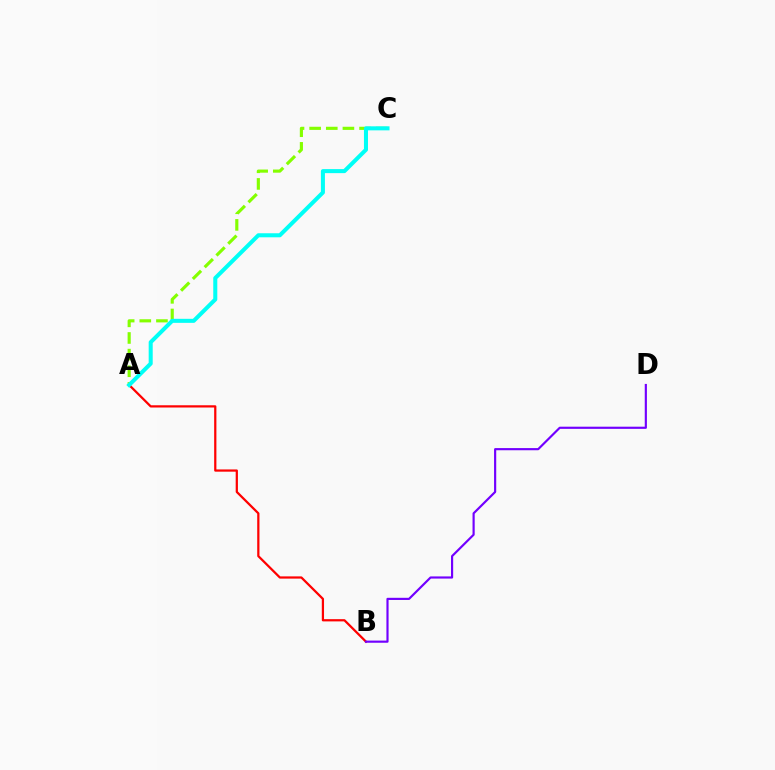{('A', 'C'): [{'color': '#84ff00', 'line_style': 'dashed', 'thickness': 2.26}, {'color': '#00fff6', 'line_style': 'solid', 'thickness': 2.91}], ('A', 'B'): [{'color': '#ff0000', 'line_style': 'solid', 'thickness': 1.61}], ('B', 'D'): [{'color': '#7200ff', 'line_style': 'solid', 'thickness': 1.56}]}